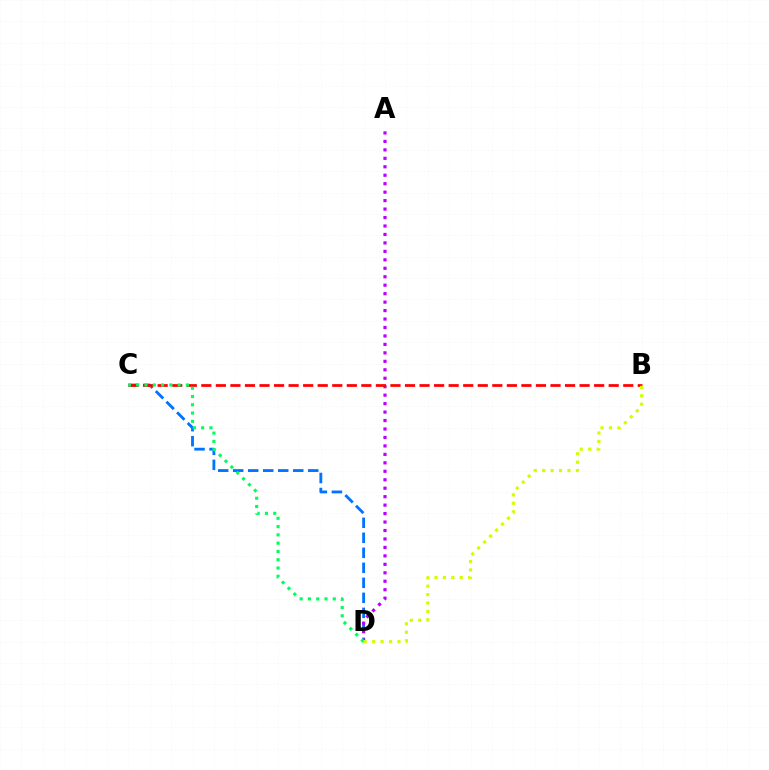{('C', 'D'): [{'color': '#0074ff', 'line_style': 'dashed', 'thickness': 2.04}, {'color': '#00ff5c', 'line_style': 'dotted', 'thickness': 2.25}], ('A', 'D'): [{'color': '#b900ff', 'line_style': 'dotted', 'thickness': 2.3}], ('B', 'C'): [{'color': '#ff0000', 'line_style': 'dashed', 'thickness': 1.98}], ('B', 'D'): [{'color': '#d1ff00', 'line_style': 'dotted', 'thickness': 2.29}]}